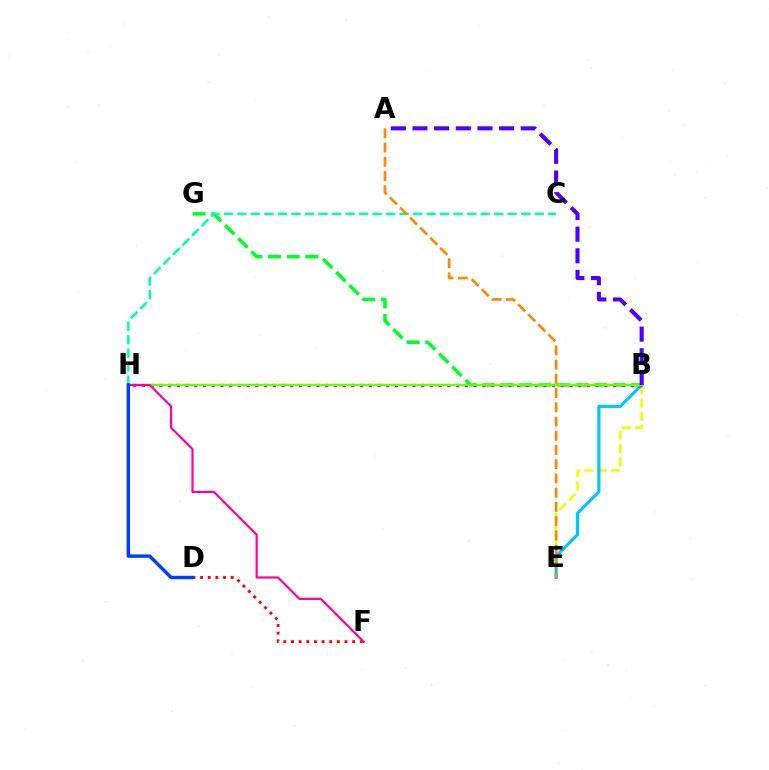{('B', 'E'): [{'color': '#eeff00', 'line_style': 'dashed', 'thickness': 1.82}, {'color': '#00c7ff', 'line_style': 'solid', 'thickness': 2.27}], ('B', 'G'): [{'color': '#00ff27', 'line_style': 'dashed', 'thickness': 2.53}], ('C', 'H'): [{'color': '#00ffaf', 'line_style': 'dashed', 'thickness': 1.84}], ('B', 'H'): [{'color': '#d600ff', 'line_style': 'dotted', 'thickness': 2.37}, {'color': '#66ff00', 'line_style': 'solid', 'thickness': 1.62}], ('A', 'E'): [{'color': '#ff8800', 'line_style': 'dashed', 'thickness': 1.93}], ('A', 'B'): [{'color': '#4f00ff', 'line_style': 'dashed', 'thickness': 2.94}], ('D', 'F'): [{'color': '#ff0000', 'line_style': 'dotted', 'thickness': 2.08}], ('F', 'H'): [{'color': '#ff00a0', 'line_style': 'solid', 'thickness': 1.58}], ('D', 'H'): [{'color': '#003fff', 'line_style': 'solid', 'thickness': 2.48}]}